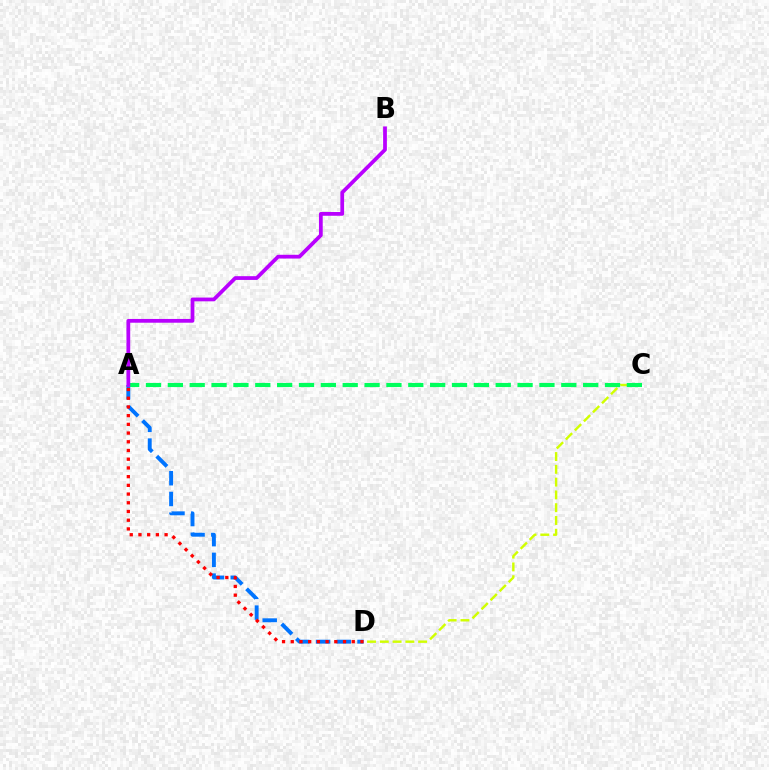{('A', 'D'): [{'color': '#0074ff', 'line_style': 'dashed', 'thickness': 2.82}, {'color': '#ff0000', 'line_style': 'dotted', 'thickness': 2.37}], ('C', 'D'): [{'color': '#d1ff00', 'line_style': 'dashed', 'thickness': 1.74}], ('A', 'C'): [{'color': '#00ff5c', 'line_style': 'dashed', 'thickness': 2.97}], ('A', 'B'): [{'color': '#b900ff', 'line_style': 'solid', 'thickness': 2.71}]}